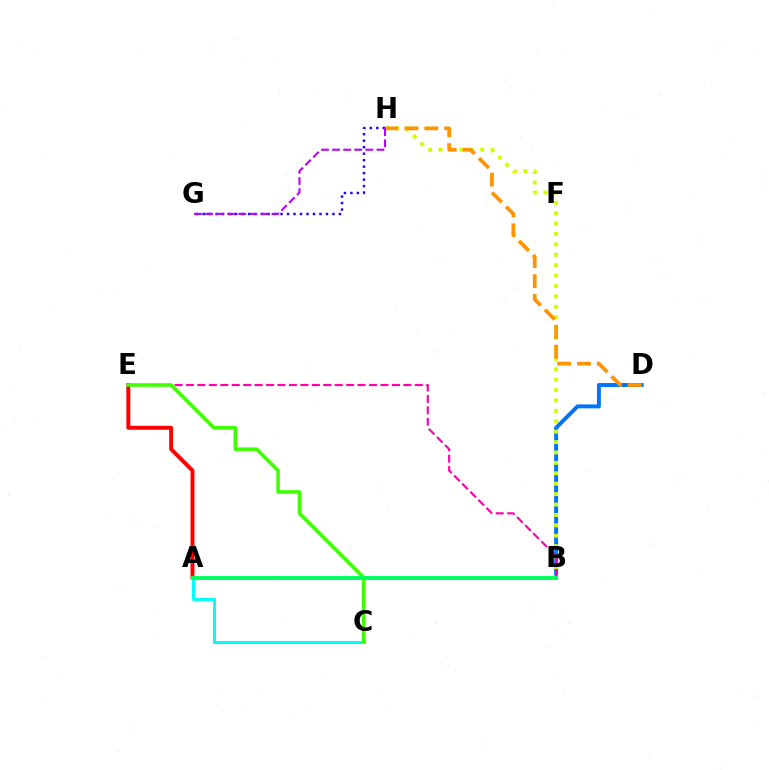{('B', 'D'): [{'color': '#0074ff', 'line_style': 'solid', 'thickness': 2.84}], ('A', 'E'): [{'color': '#ff0000', 'line_style': 'solid', 'thickness': 2.83}], ('B', 'H'): [{'color': '#d1ff00', 'line_style': 'dotted', 'thickness': 2.83}], ('D', 'H'): [{'color': '#ff9400', 'line_style': 'dashed', 'thickness': 2.7}], ('G', 'H'): [{'color': '#2500ff', 'line_style': 'dotted', 'thickness': 1.76}, {'color': '#b900ff', 'line_style': 'dashed', 'thickness': 1.5}], ('B', 'E'): [{'color': '#ff00ac', 'line_style': 'dashed', 'thickness': 1.55}], ('A', 'C'): [{'color': '#00fff6', 'line_style': 'solid', 'thickness': 2.18}], ('C', 'E'): [{'color': '#3dff00', 'line_style': 'solid', 'thickness': 2.55}], ('A', 'B'): [{'color': '#00ff5c', 'line_style': 'solid', 'thickness': 2.82}]}